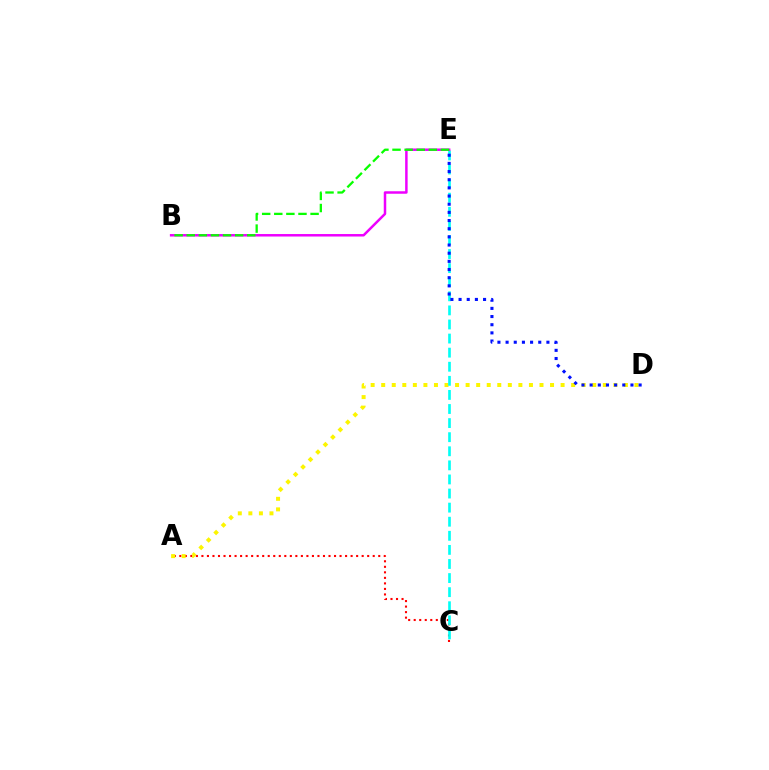{('A', 'C'): [{'color': '#ff0000', 'line_style': 'dotted', 'thickness': 1.5}], ('A', 'D'): [{'color': '#fcf500', 'line_style': 'dotted', 'thickness': 2.87}], ('C', 'E'): [{'color': '#00fff6', 'line_style': 'dashed', 'thickness': 1.91}], ('B', 'E'): [{'color': '#ee00ff', 'line_style': 'solid', 'thickness': 1.79}, {'color': '#08ff00', 'line_style': 'dashed', 'thickness': 1.64}], ('D', 'E'): [{'color': '#0010ff', 'line_style': 'dotted', 'thickness': 2.22}]}